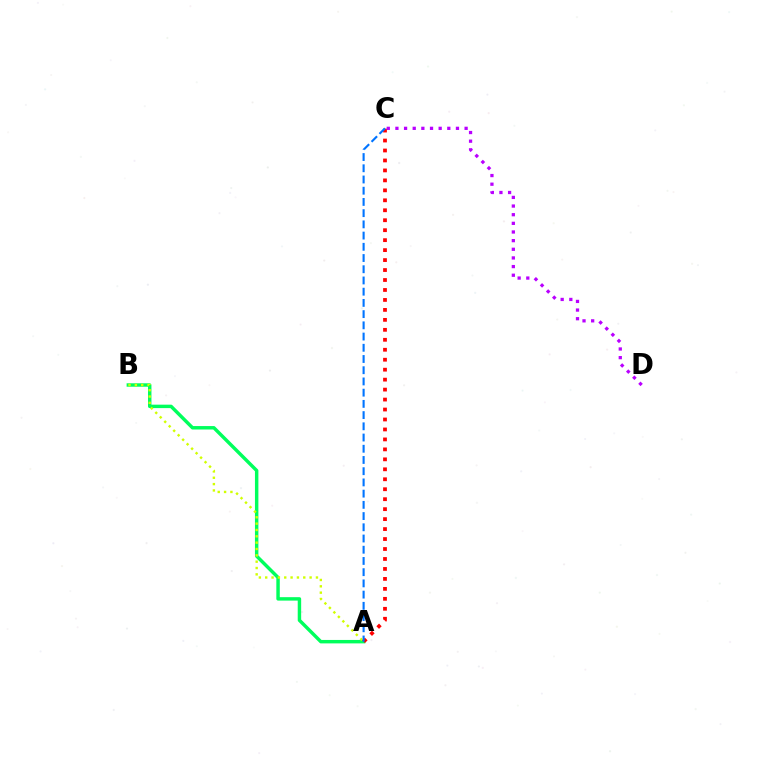{('A', 'B'): [{'color': '#00ff5c', 'line_style': 'solid', 'thickness': 2.48}, {'color': '#d1ff00', 'line_style': 'dotted', 'thickness': 1.72}], ('A', 'C'): [{'color': '#ff0000', 'line_style': 'dotted', 'thickness': 2.71}, {'color': '#0074ff', 'line_style': 'dashed', 'thickness': 1.52}], ('C', 'D'): [{'color': '#b900ff', 'line_style': 'dotted', 'thickness': 2.35}]}